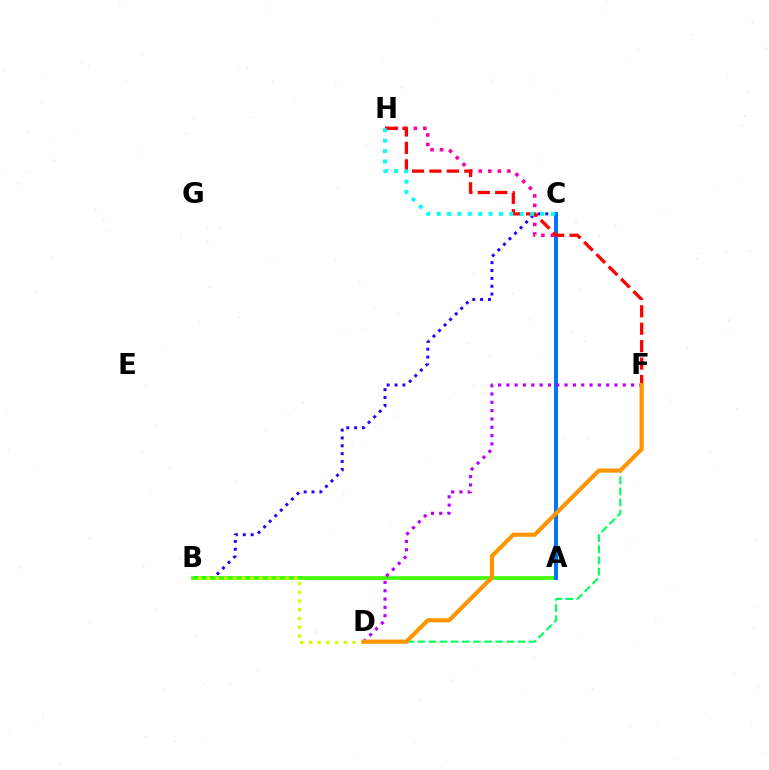{('B', 'C'): [{'color': '#2500ff', 'line_style': 'dotted', 'thickness': 2.13}], ('A', 'B'): [{'color': '#3dff00', 'line_style': 'solid', 'thickness': 2.62}], ('A', 'H'): [{'color': '#ff00ac', 'line_style': 'dotted', 'thickness': 2.59}], ('D', 'F'): [{'color': '#00ff5c', 'line_style': 'dashed', 'thickness': 1.51}, {'color': '#b900ff', 'line_style': 'dotted', 'thickness': 2.26}, {'color': '#ff9400', 'line_style': 'solid', 'thickness': 2.98}], ('B', 'D'): [{'color': '#d1ff00', 'line_style': 'dotted', 'thickness': 2.37}], ('A', 'C'): [{'color': '#0074ff', 'line_style': 'solid', 'thickness': 2.85}], ('F', 'H'): [{'color': '#ff0000', 'line_style': 'dashed', 'thickness': 2.37}], ('C', 'H'): [{'color': '#00fff6', 'line_style': 'dotted', 'thickness': 2.82}]}